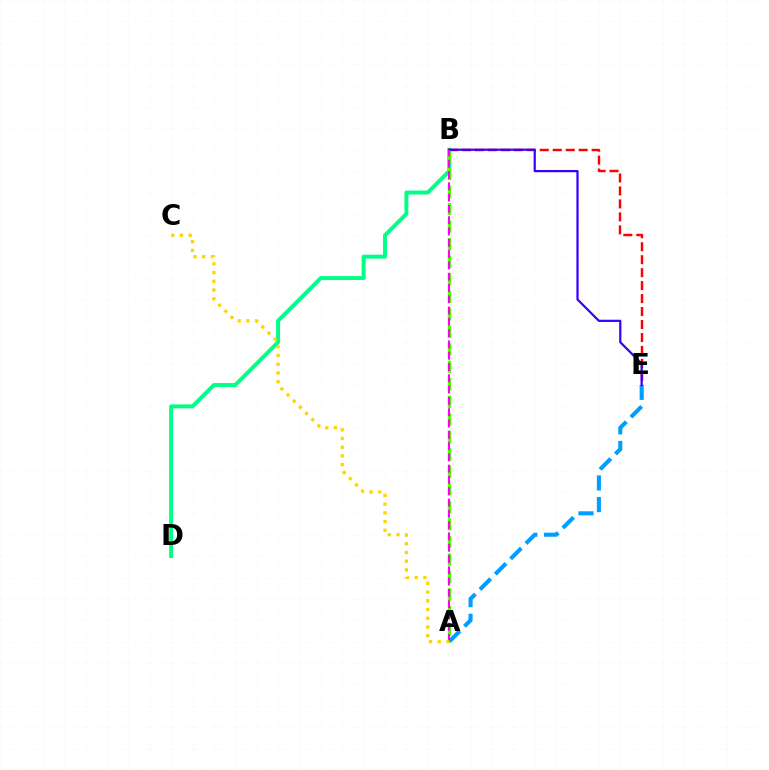{('A', 'E'): [{'color': '#009eff', 'line_style': 'dashed', 'thickness': 2.94}], ('B', 'D'): [{'color': '#00ff86', 'line_style': 'solid', 'thickness': 2.83}], ('B', 'E'): [{'color': '#ff0000', 'line_style': 'dashed', 'thickness': 1.76}, {'color': '#3700ff', 'line_style': 'solid', 'thickness': 1.6}], ('A', 'B'): [{'color': '#4fff00', 'line_style': 'dashed', 'thickness': 2.38}, {'color': '#ff00ed', 'line_style': 'dashed', 'thickness': 1.53}], ('A', 'C'): [{'color': '#ffd500', 'line_style': 'dotted', 'thickness': 2.37}]}